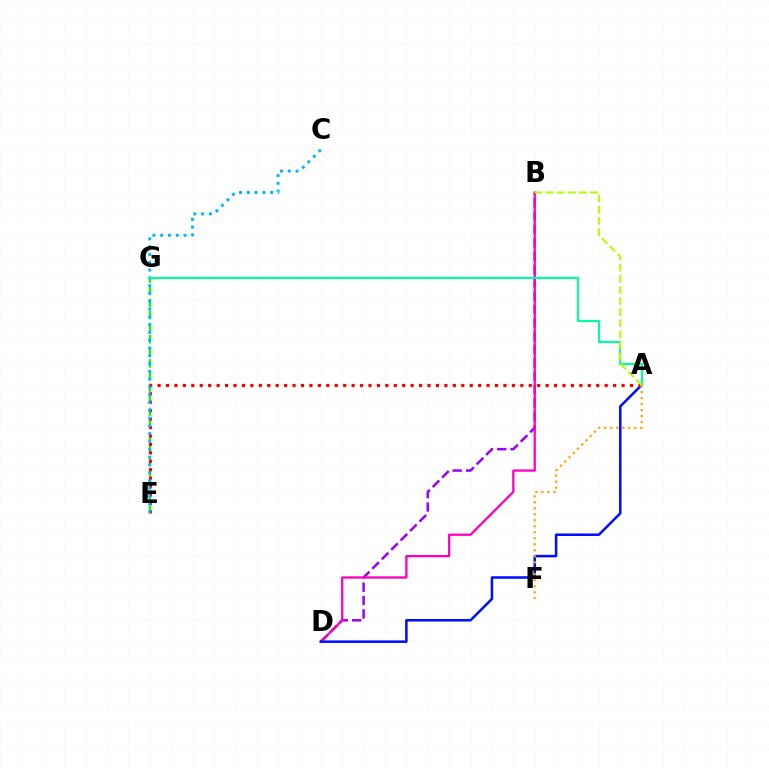{('B', 'D'): [{'color': '#9b00ff', 'line_style': 'dashed', 'thickness': 1.81}, {'color': '#ff00bd', 'line_style': 'solid', 'thickness': 1.65}], ('E', 'G'): [{'color': '#08ff00', 'line_style': 'dashed', 'thickness': 1.65}], ('A', 'D'): [{'color': '#0010ff', 'line_style': 'solid', 'thickness': 1.83}], ('A', 'E'): [{'color': '#ff0000', 'line_style': 'dotted', 'thickness': 2.29}], ('C', 'E'): [{'color': '#00b5ff', 'line_style': 'dotted', 'thickness': 2.12}], ('A', 'F'): [{'color': '#ffa500', 'line_style': 'dotted', 'thickness': 1.63}], ('A', 'G'): [{'color': '#00ff9d', 'line_style': 'solid', 'thickness': 1.54}], ('A', 'B'): [{'color': '#b3ff00', 'line_style': 'dashed', 'thickness': 1.51}]}